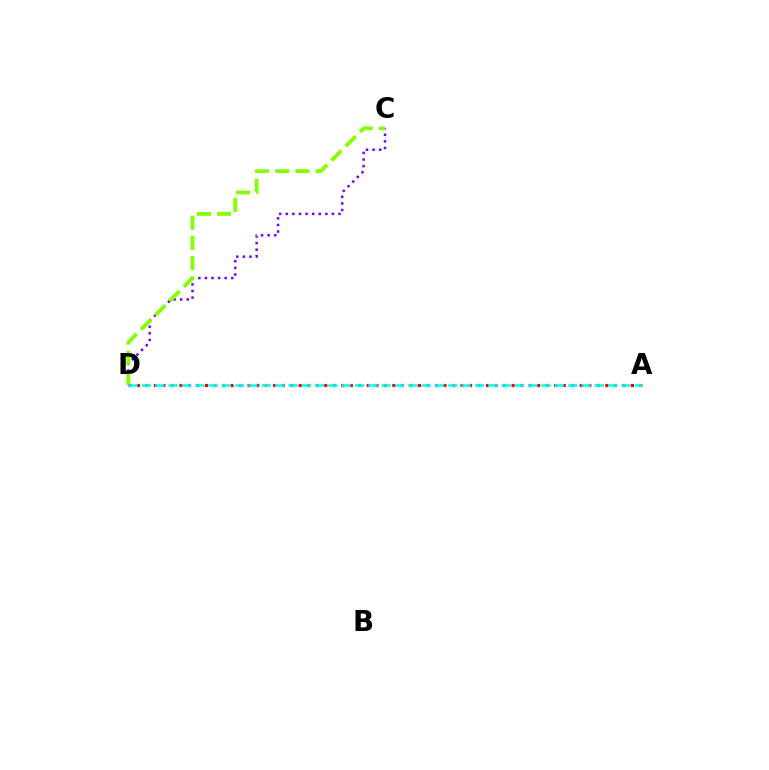{('C', 'D'): [{'color': '#7200ff', 'line_style': 'dotted', 'thickness': 1.79}, {'color': '#84ff00', 'line_style': 'dashed', 'thickness': 2.74}], ('A', 'D'): [{'color': '#ff0000', 'line_style': 'dotted', 'thickness': 2.31}, {'color': '#00fff6', 'line_style': 'dashed', 'thickness': 1.81}]}